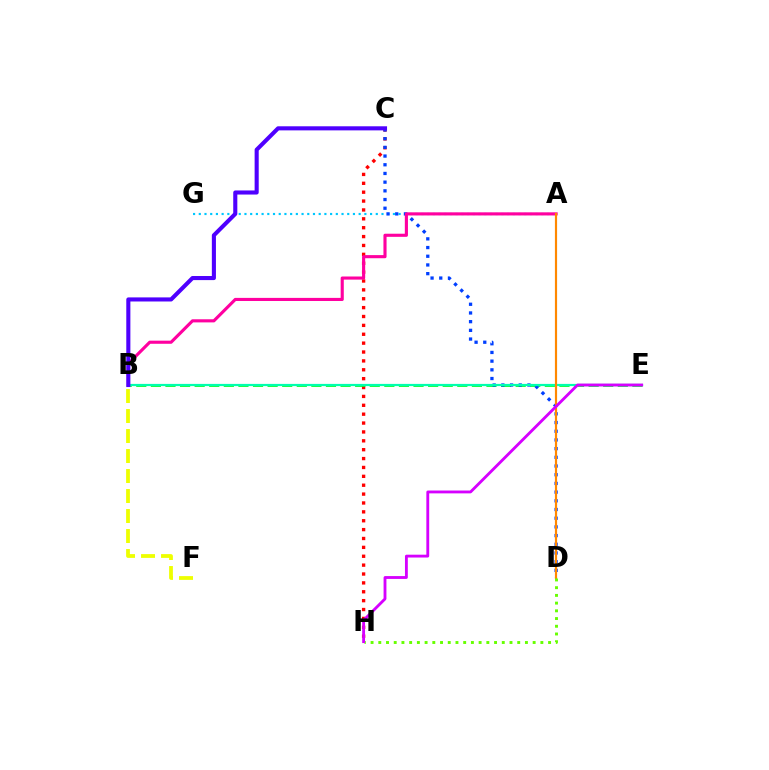{('C', 'H'): [{'color': '#ff0000', 'line_style': 'dotted', 'thickness': 2.41}], ('B', 'E'): [{'color': '#00ff27', 'line_style': 'dashed', 'thickness': 1.98}, {'color': '#00ffaf', 'line_style': 'solid', 'thickness': 1.59}], ('A', 'G'): [{'color': '#00c7ff', 'line_style': 'dotted', 'thickness': 1.55}], ('C', 'D'): [{'color': '#003fff', 'line_style': 'dotted', 'thickness': 2.36}], ('B', 'F'): [{'color': '#eeff00', 'line_style': 'dashed', 'thickness': 2.72}], ('A', 'B'): [{'color': '#ff00a0', 'line_style': 'solid', 'thickness': 2.25}], ('A', 'D'): [{'color': '#ff8800', 'line_style': 'solid', 'thickness': 1.57}], ('B', 'C'): [{'color': '#4f00ff', 'line_style': 'solid', 'thickness': 2.95}], ('D', 'H'): [{'color': '#66ff00', 'line_style': 'dotted', 'thickness': 2.1}], ('E', 'H'): [{'color': '#d600ff', 'line_style': 'solid', 'thickness': 2.05}]}